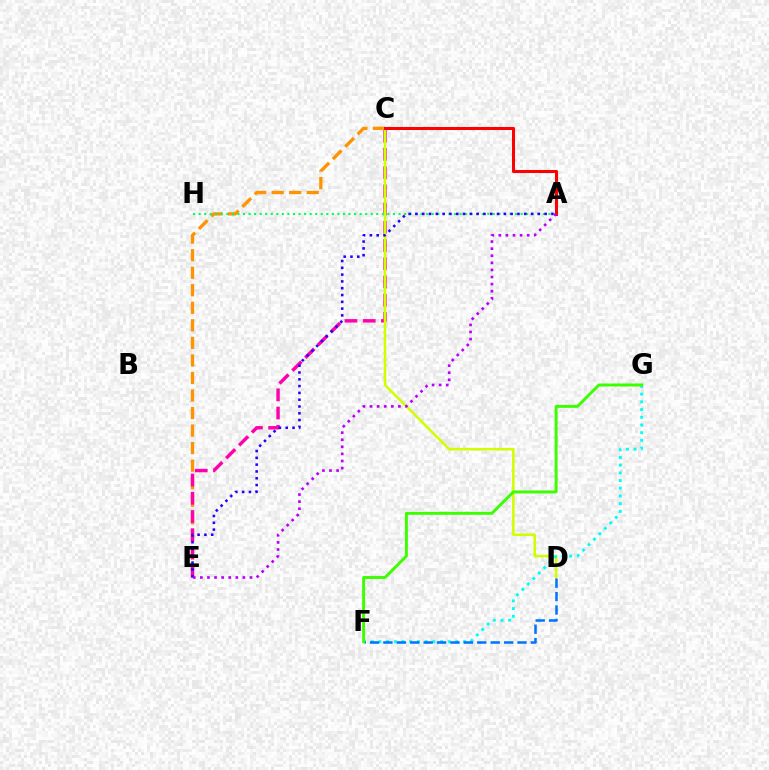{('C', 'E'): [{'color': '#ff9400', 'line_style': 'dashed', 'thickness': 2.38}, {'color': '#ff00ac', 'line_style': 'dashed', 'thickness': 2.48}], ('A', 'H'): [{'color': '#00ff5c', 'line_style': 'dotted', 'thickness': 1.51}], ('C', 'D'): [{'color': '#d1ff00', 'line_style': 'solid', 'thickness': 1.83}], ('F', 'G'): [{'color': '#00fff6', 'line_style': 'dotted', 'thickness': 2.09}, {'color': '#3dff00', 'line_style': 'solid', 'thickness': 2.13}], ('D', 'F'): [{'color': '#0074ff', 'line_style': 'dashed', 'thickness': 1.82}], ('A', 'C'): [{'color': '#ff0000', 'line_style': 'solid', 'thickness': 2.2}], ('A', 'E'): [{'color': '#2500ff', 'line_style': 'dotted', 'thickness': 1.85}, {'color': '#b900ff', 'line_style': 'dotted', 'thickness': 1.93}]}